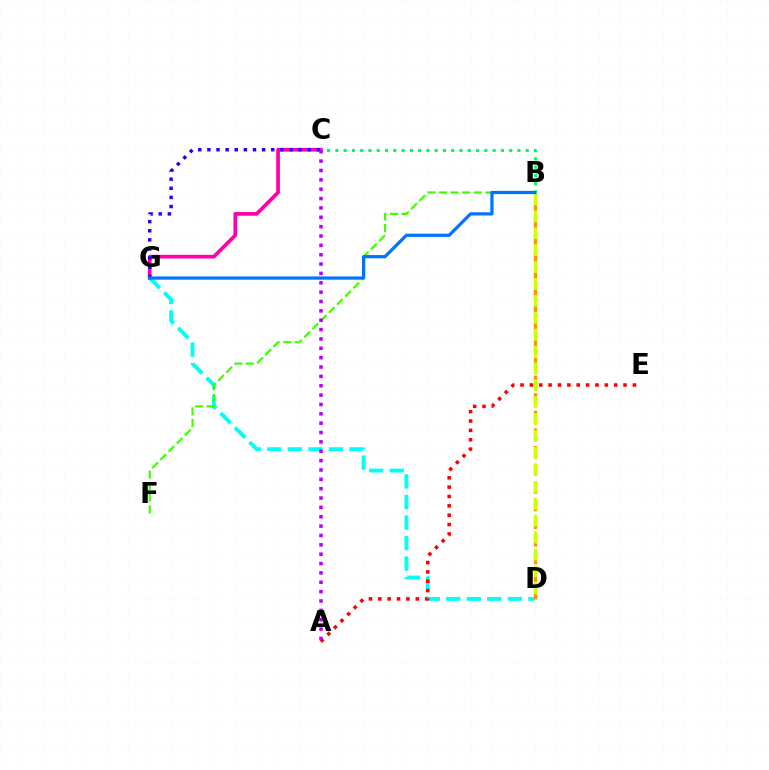{('C', 'G'): [{'color': '#ff00ac', 'line_style': 'solid', 'thickness': 2.67}, {'color': '#2500ff', 'line_style': 'dotted', 'thickness': 2.48}], ('D', 'G'): [{'color': '#00fff6', 'line_style': 'dashed', 'thickness': 2.79}], ('B', 'F'): [{'color': '#3dff00', 'line_style': 'dashed', 'thickness': 1.57}], ('B', 'D'): [{'color': '#ff9400', 'line_style': 'dashed', 'thickness': 2.4}, {'color': '#d1ff00', 'line_style': 'dashed', 'thickness': 2.3}], ('A', 'E'): [{'color': '#ff0000', 'line_style': 'dotted', 'thickness': 2.55}], ('B', 'C'): [{'color': '#00ff5c', 'line_style': 'dotted', 'thickness': 2.25}], ('B', 'G'): [{'color': '#0074ff', 'line_style': 'solid', 'thickness': 2.32}], ('A', 'C'): [{'color': '#b900ff', 'line_style': 'dotted', 'thickness': 2.54}]}